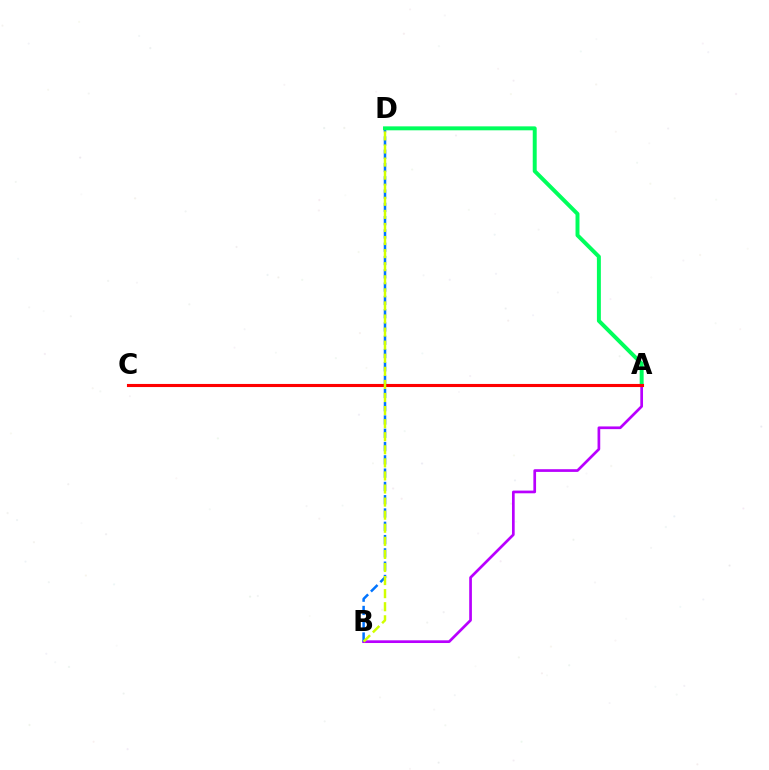{('A', 'B'): [{'color': '#b900ff', 'line_style': 'solid', 'thickness': 1.94}], ('B', 'D'): [{'color': '#0074ff', 'line_style': 'dashed', 'thickness': 1.81}, {'color': '#d1ff00', 'line_style': 'dashed', 'thickness': 1.78}], ('A', 'D'): [{'color': '#00ff5c', 'line_style': 'solid', 'thickness': 2.84}], ('A', 'C'): [{'color': '#ff0000', 'line_style': 'solid', 'thickness': 2.24}]}